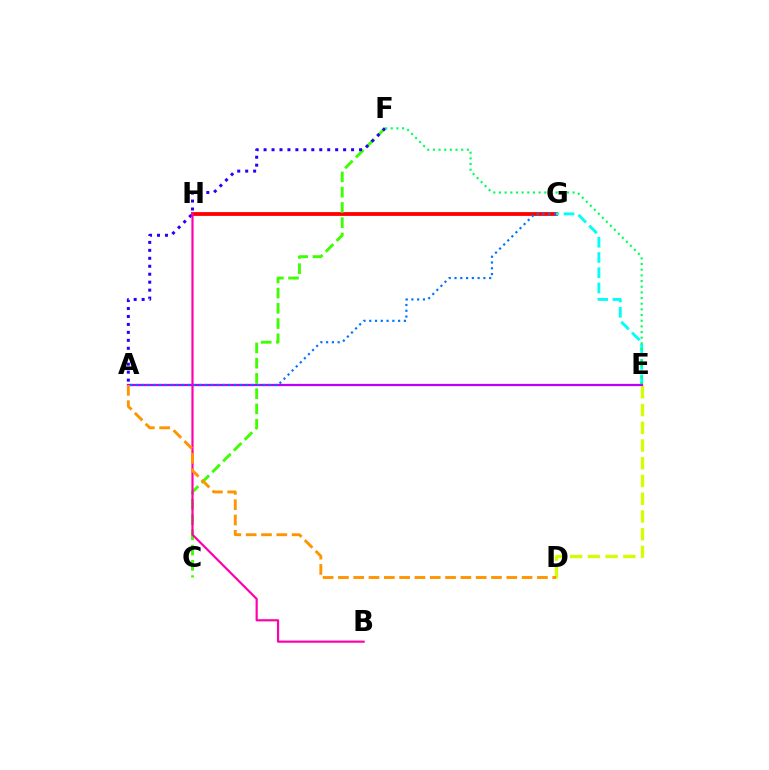{('G', 'H'): [{'color': '#ff0000', 'line_style': 'solid', 'thickness': 2.74}], ('C', 'F'): [{'color': '#3dff00', 'line_style': 'dashed', 'thickness': 2.07}], ('E', 'G'): [{'color': '#00fff6', 'line_style': 'dashed', 'thickness': 2.07}], ('A', 'F'): [{'color': '#2500ff', 'line_style': 'dotted', 'thickness': 2.16}], ('D', 'E'): [{'color': '#d1ff00', 'line_style': 'dashed', 'thickness': 2.41}], ('A', 'E'): [{'color': '#b900ff', 'line_style': 'solid', 'thickness': 1.62}], ('E', 'F'): [{'color': '#00ff5c', 'line_style': 'dotted', 'thickness': 1.54}], ('B', 'H'): [{'color': '#ff00ac', 'line_style': 'solid', 'thickness': 1.57}], ('A', 'D'): [{'color': '#ff9400', 'line_style': 'dashed', 'thickness': 2.08}], ('A', 'G'): [{'color': '#0074ff', 'line_style': 'dotted', 'thickness': 1.57}]}